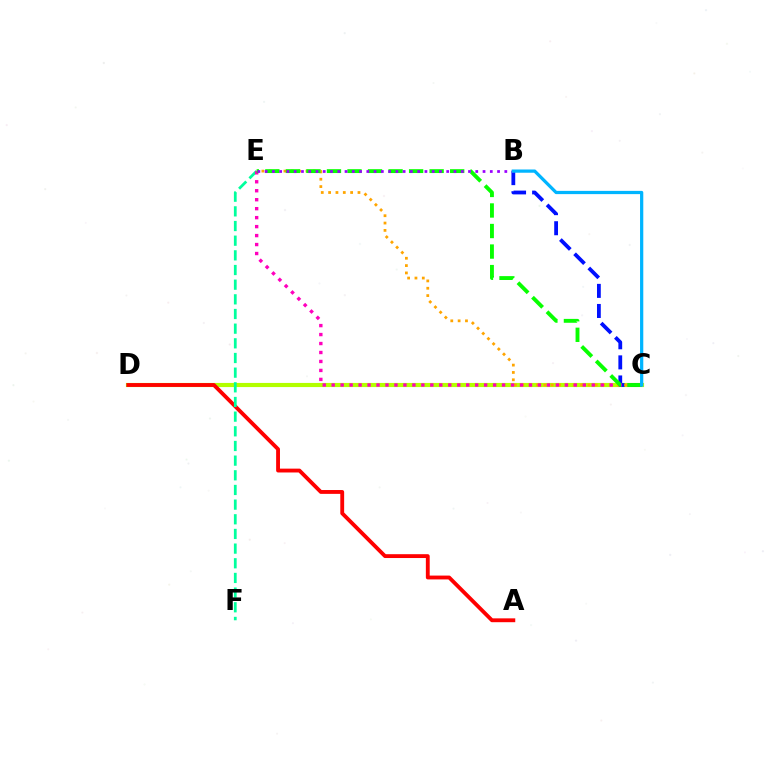{('C', 'D'): [{'color': '#b3ff00', 'line_style': 'solid', 'thickness': 2.97}], ('A', 'D'): [{'color': '#ff0000', 'line_style': 'solid', 'thickness': 2.77}], ('B', 'C'): [{'color': '#0010ff', 'line_style': 'dashed', 'thickness': 2.73}, {'color': '#00b5ff', 'line_style': 'solid', 'thickness': 2.33}], ('E', 'F'): [{'color': '#00ff9d', 'line_style': 'dashed', 'thickness': 1.99}], ('C', 'E'): [{'color': '#ffa500', 'line_style': 'dotted', 'thickness': 1.99}, {'color': '#ff00bd', 'line_style': 'dotted', 'thickness': 2.44}, {'color': '#08ff00', 'line_style': 'dashed', 'thickness': 2.79}], ('B', 'E'): [{'color': '#9b00ff', 'line_style': 'dotted', 'thickness': 1.97}]}